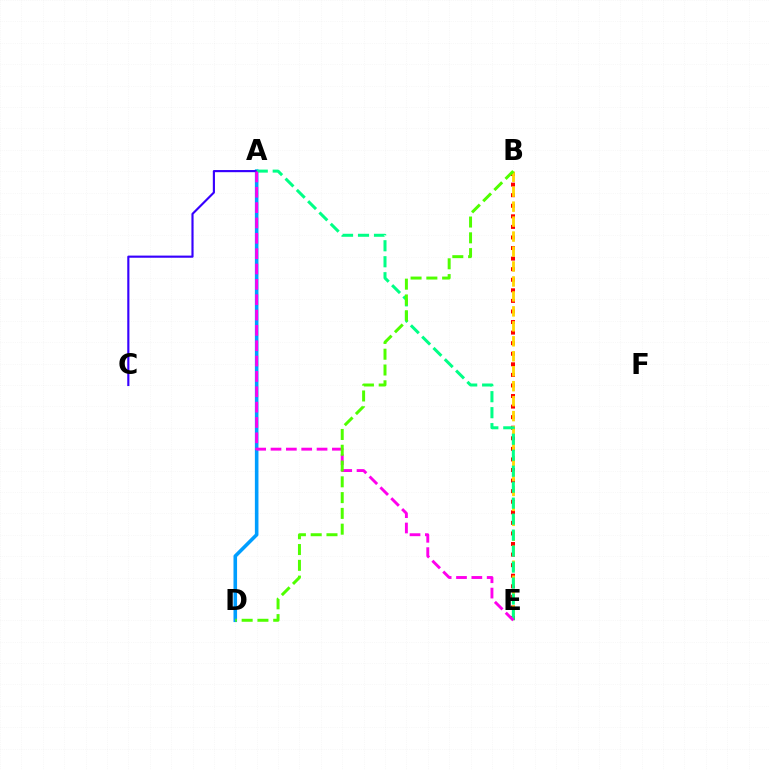{('A', 'D'): [{'color': '#009eff', 'line_style': 'solid', 'thickness': 2.58}], ('B', 'E'): [{'color': '#ff0000', 'line_style': 'dotted', 'thickness': 2.87}, {'color': '#ffd500', 'line_style': 'dashed', 'thickness': 2.03}], ('A', 'C'): [{'color': '#3700ff', 'line_style': 'solid', 'thickness': 1.55}], ('A', 'E'): [{'color': '#00ff86', 'line_style': 'dashed', 'thickness': 2.17}, {'color': '#ff00ed', 'line_style': 'dashed', 'thickness': 2.08}], ('B', 'D'): [{'color': '#4fff00', 'line_style': 'dashed', 'thickness': 2.14}]}